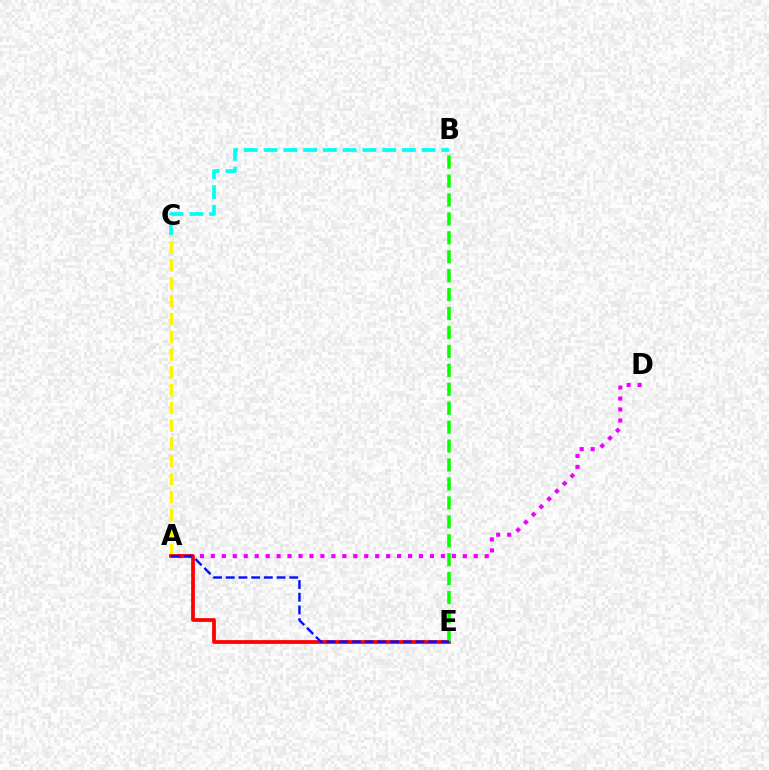{('A', 'C'): [{'color': '#fcf500', 'line_style': 'dashed', 'thickness': 2.42}], ('B', 'C'): [{'color': '#00fff6', 'line_style': 'dashed', 'thickness': 2.68}], ('A', 'D'): [{'color': '#ee00ff', 'line_style': 'dotted', 'thickness': 2.98}], ('A', 'E'): [{'color': '#ff0000', 'line_style': 'solid', 'thickness': 2.71}, {'color': '#0010ff', 'line_style': 'dashed', 'thickness': 1.73}], ('B', 'E'): [{'color': '#08ff00', 'line_style': 'dashed', 'thickness': 2.57}]}